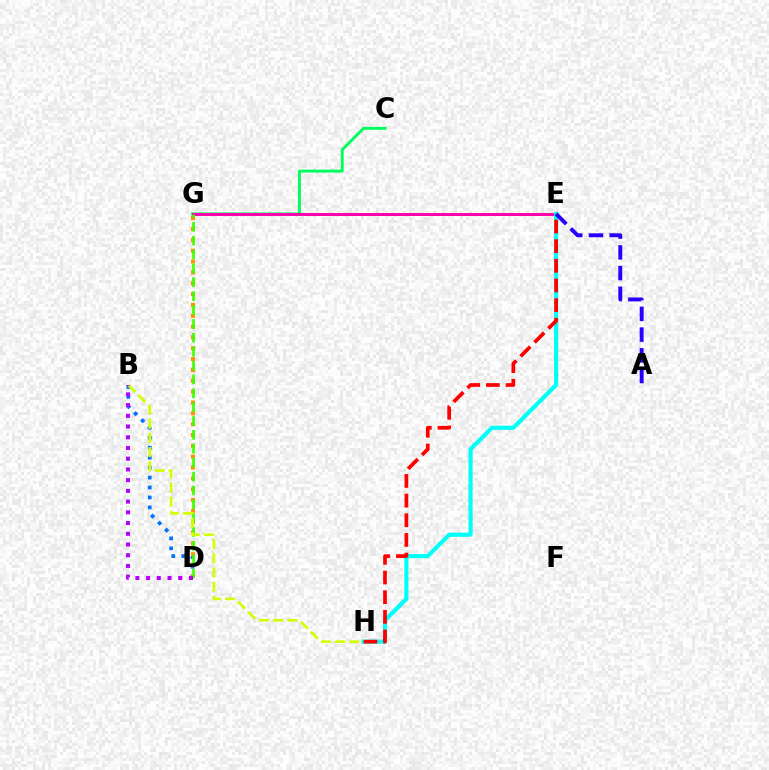{('B', 'D'): [{'color': '#0074ff', 'line_style': 'dotted', 'thickness': 2.7}, {'color': '#b900ff', 'line_style': 'dotted', 'thickness': 2.91}], ('C', 'G'): [{'color': '#00ff5c', 'line_style': 'solid', 'thickness': 2.1}], ('D', 'G'): [{'color': '#ff9400', 'line_style': 'dotted', 'thickness': 2.95}, {'color': '#3dff00', 'line_style': 'dashed', 'thickness': 1.88}], ('E', 'G'): [{'color': '#ff00ac', 'line_style': 'solid', 'thickness': 2.11}], ('E', 'H'): [{'color': '#00fff6', 'line_style': 'solid', 'thickness': 2.99}, {'color': '#ff0000', 'line_style': 'dashed', 'thickness': 2.67}], ('A', 'E'): [{'color': '#2500ff', 'line_style': 'dashed', 'thickness': 2.82}], ('B', 'H'): [{'color': '#d1ff00', 'line_style': 'dashed', 'thickness': 1.93}]}